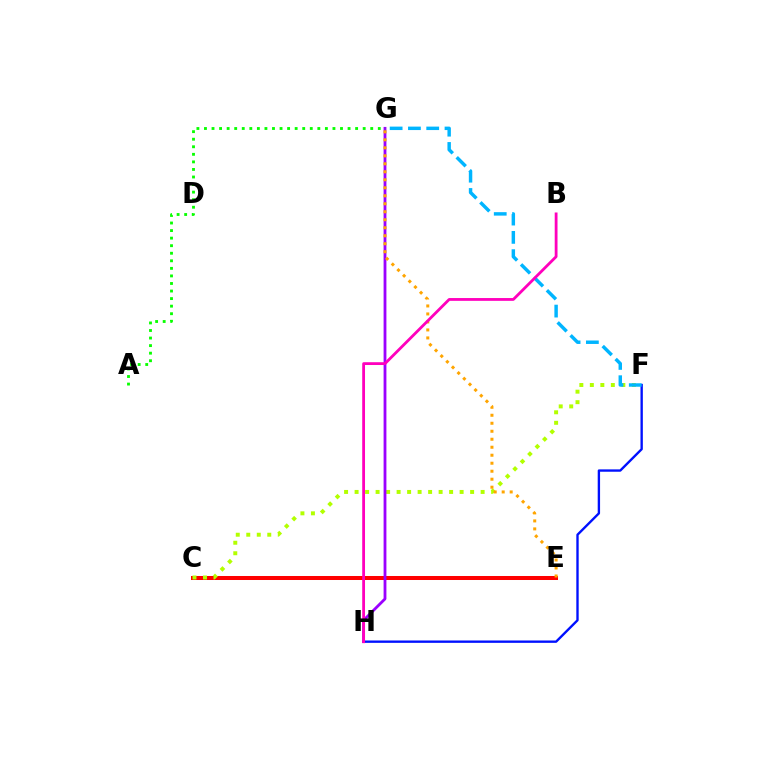{('F', 'H'): [{'color': '#0010ff', 'line_style': 'solid', 'thickness': 1.7}], ('C', 'E'): [{'color': '#00ff9d', 'line_style': 'solid', 'thickness': 2.15}, {'color': '#ff0000', 'line_style': 'solid', 'thickness': 2.88}], ('C', 'F'): [{'color': '#b3ff00', 'line_style': 'dotted', 'thickness': 2.85}], ('G', 'H'): [{'color': '#9b00ff', 'line_style': 'solid', 'thickness': 2.02}], ('F', 'G'): [{'color': '#00b5ff', 'line_style': 'dashed', 'thickness': 2.48}], ('A', 'G'): [{'color': '#08ff00', 'line_style': 'dotted', 'thickness': 2.05}], ('E', 'G'): [{'color': '#ffa500', 'line_style': 'dotted', 'thickness': 2.17}], ('B', 'H'): [{'color': '#ff00bd', 'line_style': 'solid', 'thickness': 2.02}]}